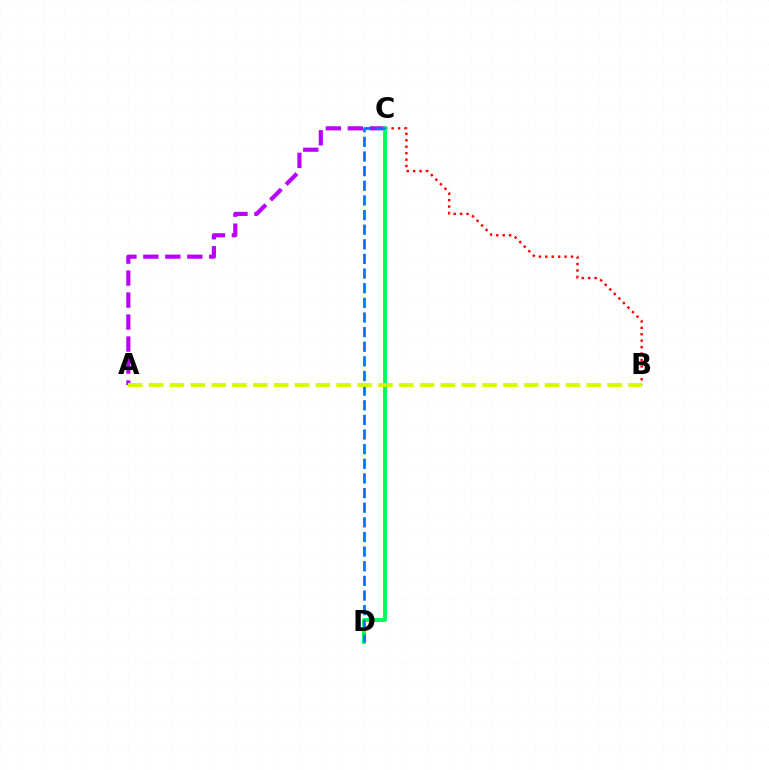{('A', 'C'): [{'color': '#b900ff', 'line_style': 'dashed', 'thickness': 2.99}], ('B', 'C'): [{'color': '#ff0000', 'line_style': 'dotted', 'thickness': 1.75}], ('C', 'D'): [{'color': '#00ff5c', 'line_style': 'solid', 'thickness': 2.84}, {'color': '#0074ff', 'line_style': 'dashed', 'thickness': 1.99}], ('A', 'B'): [{'color': '#d1ff00', 'line_style': 'dashed', 'thickness': 2.83}]}